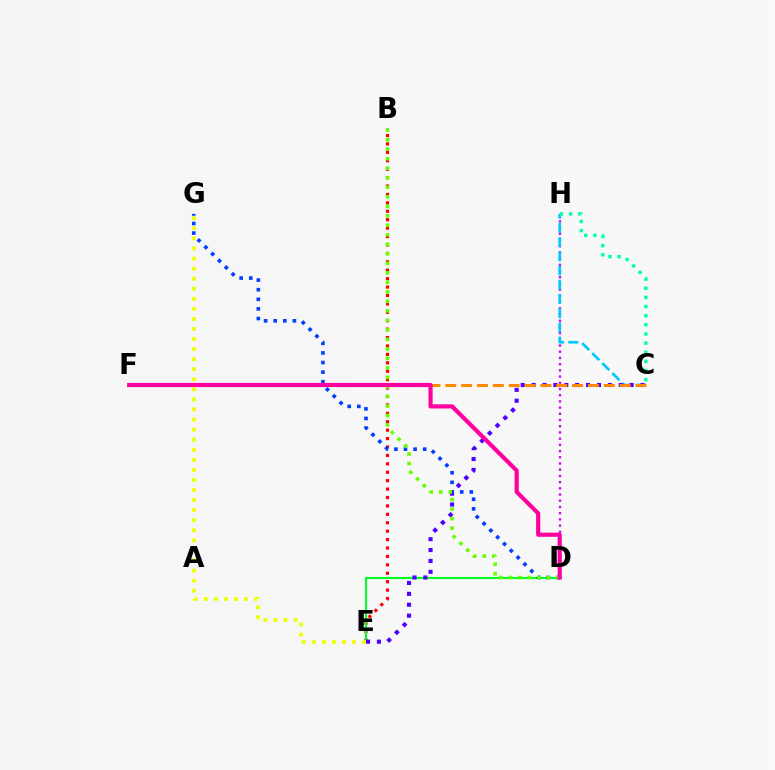{('B', 'E'): [{'color': '#ff0000', 'line_style': 'dotted', 'thickness': 2.29}], ('D', 'E'): [{'color': '#00ff27', 'line_style': 'solid', 'thickness': 1.53}], ('E', 'G'): [{'color': '#eeff00', 'line_style': 'dotted', 'thickness': 2.73}], ('D', 'G'): [{'color': '#003fff', 'line_style': 'dotted', 'thickness': 2.61}], ('D', 'H'): [{'color': '#d600ff', 'line_style': 'dotted', 'thickness': 1.69}], ('C', 'H'): [{'color': '#00c7ff', 'line_style': 'dashed', 'thickness': 1.93}, {'color': '#00ffaf', 'line_style': 'dotted', 'thickness': 2.48}], ('C', 'E'): [{'color': '#4f00ff', 'line_style': 'dotted', 'thickness': 2.96}], ('C', 'F'): [{'color': '#ff8800', 'line_style': 'dashed', 'thickness': 2.15}], ('B', 'D'): [{'color': '#66ff00', 'line_style': 'dotted', 'thickness': 2.58}], ('D', 'F'): [{'color': '#ff00a0', 'line_style': 'solid', 'thickness': 3.0}]}